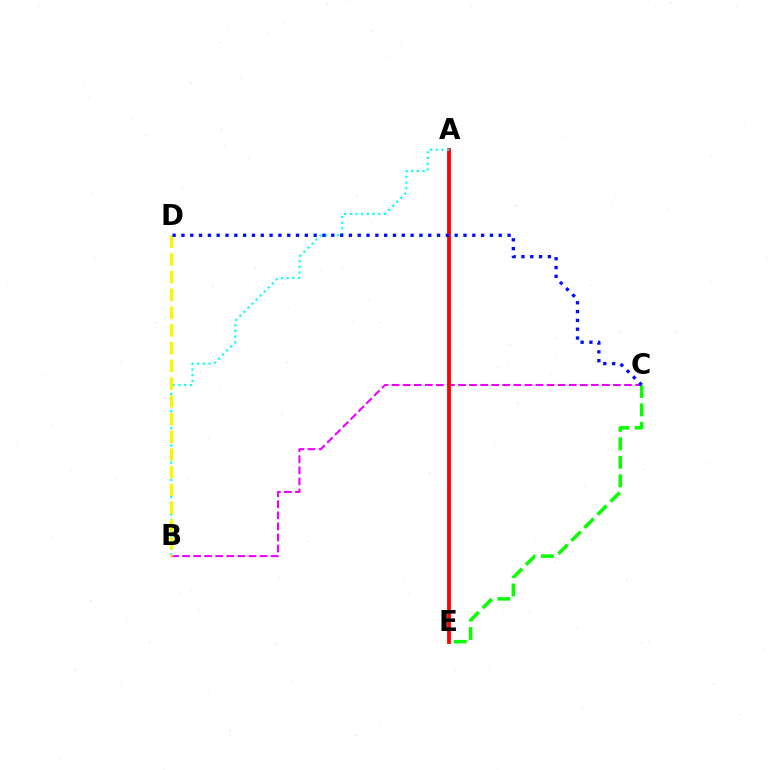{('B', 'C'): [{'color': '#ee00ff', 'line_style': 'dashed', 'thickness': 1.5}], ('A', 'E'): [{'color': '#ff0000', 'line_style': 'solid', 'thickness': 2.73}], ('A', 'B'): [{'color': '#00fff6', 'line_style': 'dotted', 'thickness': 1.56}], ('C', 'E'): [{'color': '#08ff00', 'line_style': 'dashed', 'thickness': 2.51}], ('B', 'D'): [{'color': '#fcf500', 'line_style': 'dashed', 'thickness': 2.41}], ('C', 'D'): [{'color': '#0010ff', 'line_style': 'dotted', 'thickness': 2.39}]}